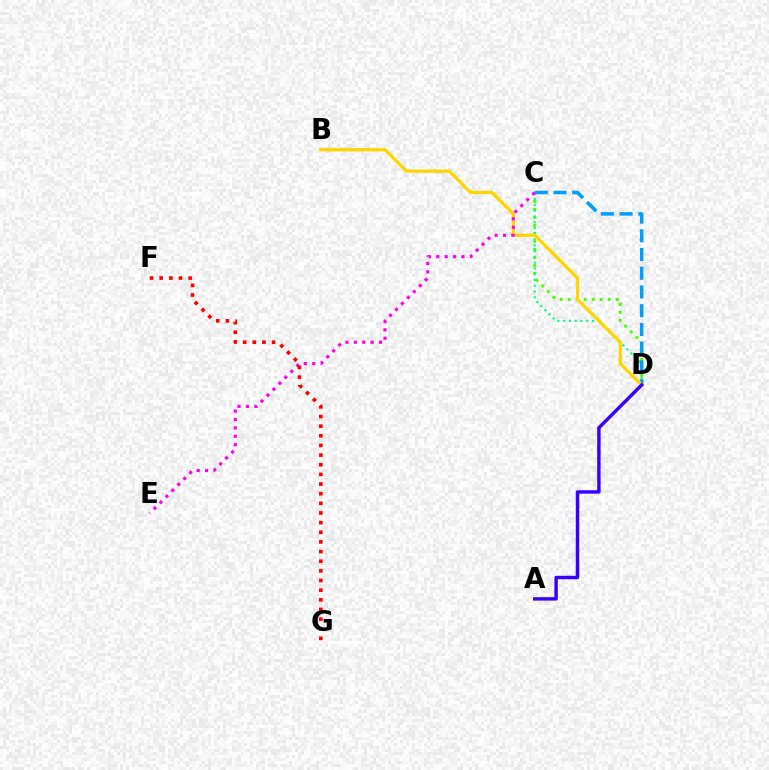{('C', 'D'): [{'color': '#4fff00', 'line_style': 'dotted', 'thickness': 2.17}, {'color': '#00ff86', 'line_style': 'dotted', 'thickness': 1.57}, {'color': '#009eff', 'line_style': 'dashed', 'thickness': 2.55}], ('B', 'D'): [{'color': '#ffd500', 'line_style': 'solid', 'thickness': 2.35}], ('C', 'E'): [{'color': '#ff00ed', 'line_style': 'dotted', 'thickness': 2.28}], ('A', 'D'): [{'color': '#3700ff', 'line_style': 'solid', 'thickness': 2.48}], ('F', 'G'): [{'color': '#ff0000', 'line_style': 'dotted', 'thickness': 2.62}]}